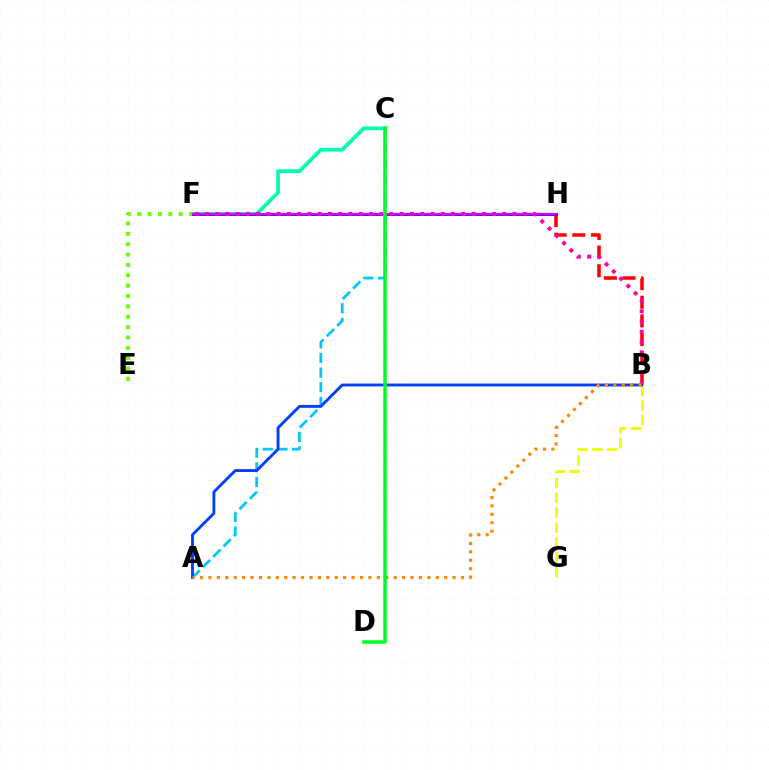{('B', 'H'): [{'color': '#ff0000', 'line_style': 'dashed', 'thickness': 2.53}], ('C', 'F'): [{'color': '#00ffaf', 'line_style': 'solid', 'thickness': 2.72}], ('E', 'F'): [{'color': '#66ff00', 'line_style': 'dotted', 'thickness': 2.82}], ('A', 'C'): [{'color': '#00c7ff', 'line_style': 'dashed', 'thickness': 1.99}], ('F', 'H'): [{'color': '#4f00ff', 'line_style': 'solid', 'thickness': 2.08}, {'color': '#d600ff', 'line_style': 'solid', 'thickness': 1.59}], ('B', 'G'): [{'color': '#eeff00', 'line_style': 'dashed', 'thickness': 2.02}], ('B', 'F'): [{'color': '#ff00a0', 'line_style': 'dotted', 'thickness': 2.79}], ('A', 'B'): [{'color': '#003fff', 'line_style': 'solid', 'thickness': 2.06}, {'color': '#ff8800', 'line_style': 'dotted', 'thickness': 2.29}], ('C', 'D'): [{'color': '#00ff27', 'line_style': 'solid', 'thickness': 2.53}]}